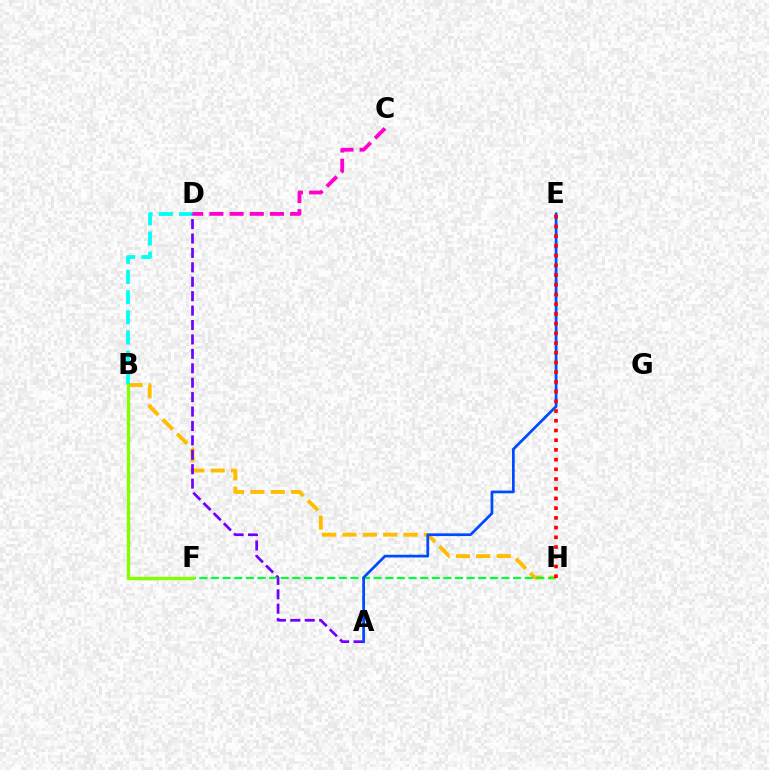{('B', 'H'): [{'color': '#ffbd00', 'line_style': 'dashed', 'thickness': 2.77}], ('B', 'D'): [{'color': '#00fff6', 'line_style': 'dashed', 'thickness': 2.74}], ('A', 'D'): [{'color': '#7200ff', 'line_style': 'dashed', 'thickness': 1.96}], ('F', 'H'): [{'color': '#00ff39', 'line_style': 'dashed', 'thickness': 1.58}], ('A', 'E'): [{'color': '#004bff', 'line_style': 'solid', 'thickness': 1.98}], ('C', 'D'): [{'color': '#ff00cf', 'line_style': 'dashed', 'thickness': 2.74}], ('E', 'H'): [{'color': '#ff0000', 'line_style': 'dotted', 'thickness': 2.64}], ('B', 'F'): [{'color': '#84ff00', 'line_style': 'solid', 'thickness': 2.42}]}